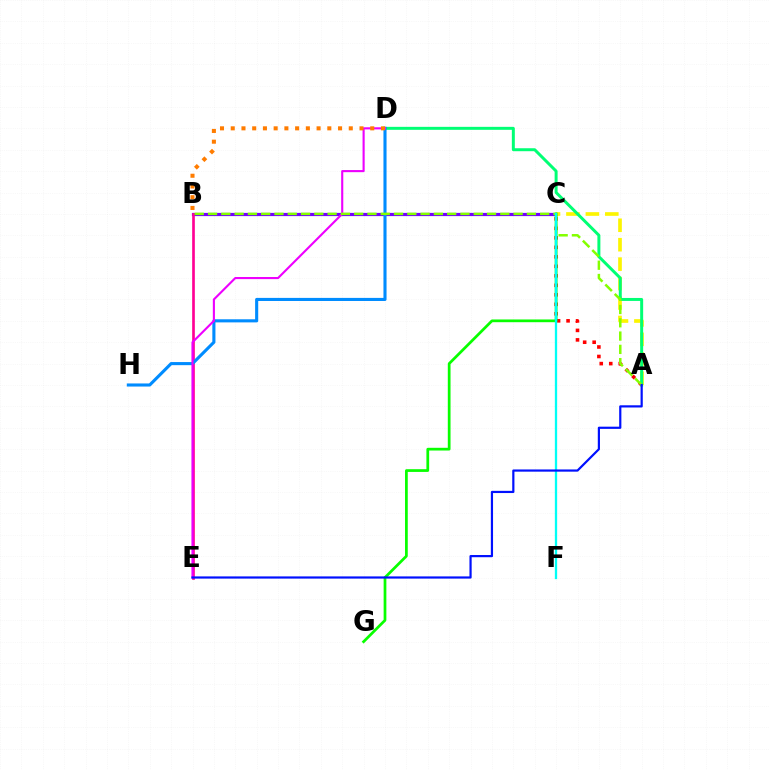{('A', 'C'): [{'color': '#ff0000', 'line_style': 'dotted', 'thickness': 2.58}, {'color': '#fcf500', 'line_style': 'dashed', 'thickness': 2.64}], ('B', 'C'): [{'color': '#7200ff', 'line_style': 'solid', 'thickness': 2.3}], ('B', 'E'): [{'color': '#ff0094', 'line_style': 'solid', 'thickness': 1.92}], ('A', 'D'): [{'color': '#00ff74', 'line_style': 'solid', 'thickness': 2.14}], ('C', 'G'): [{'color': '#08ff00', 'line_style': 'solid', 'thickness': 1.97}], ('D', 'H'): [{'color': '#008cff', 'line_style': 'solid', 'thickness': 2.23}], ('D', 'E'): [{'color': '#ee00ff', 'line_style': 'solid', 'thickness': 1.52}], ('A', 'B'): [{'color': '#84ff00', 'line_style': 'dashed', 'thickness': 1.8}], ('B', 'D'): [{'color': '#ff7c00', 'line_style': 'dotted', 'thickness': 2.92}], ('C', 'F'): [{'color': '#00fff6', 'line_style': 'solid', 'thickness': 1.65}], ('A', 'E'): [{'color': '#0010ff', 'line_style': 'solid', 'thickness': 1.58}]}